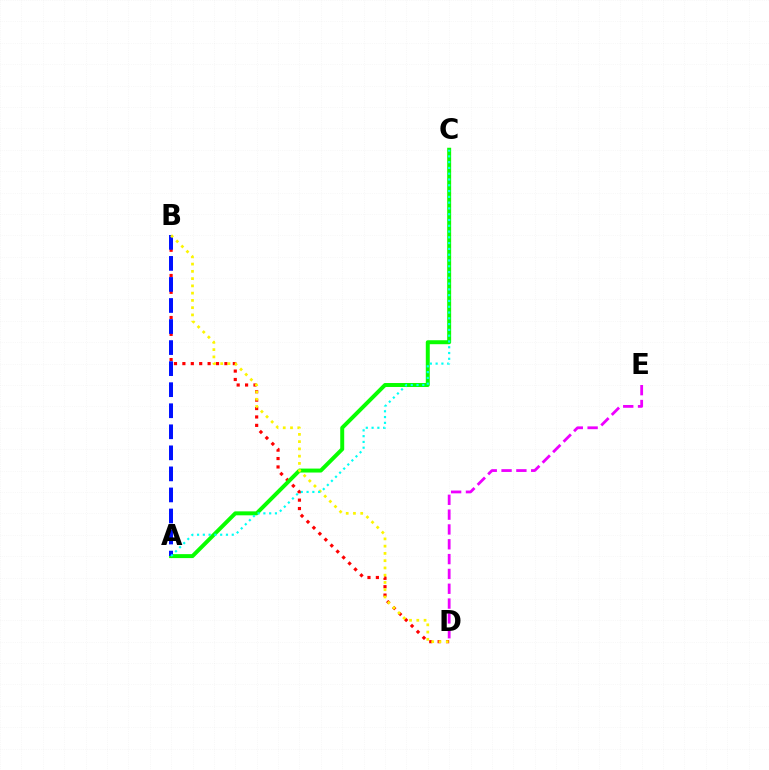{('B', 'D'): [{'color': '#ff0000', 'line_style': 'dotted', 'thickness': 2.28}, {'color': '#fcf500', 'line_style': 'dotted', 'thickness': 1.97}], ('A', 'C'): [{'color': '#08ff00', 'line_style': 'solid', 'thickness': 2.85}, {'color': '#00fff6', 'line_style': 'dotted', 'thickness': 1.57}], ('A', 'B'): [{'color': '#0010ff', 'line_style': 'dashed', 'thickness': 2.86}], ('D', 'E'): [{'color': '#ee00ff', 'line_style': 'dashed', 'thickness': 2.01}]}